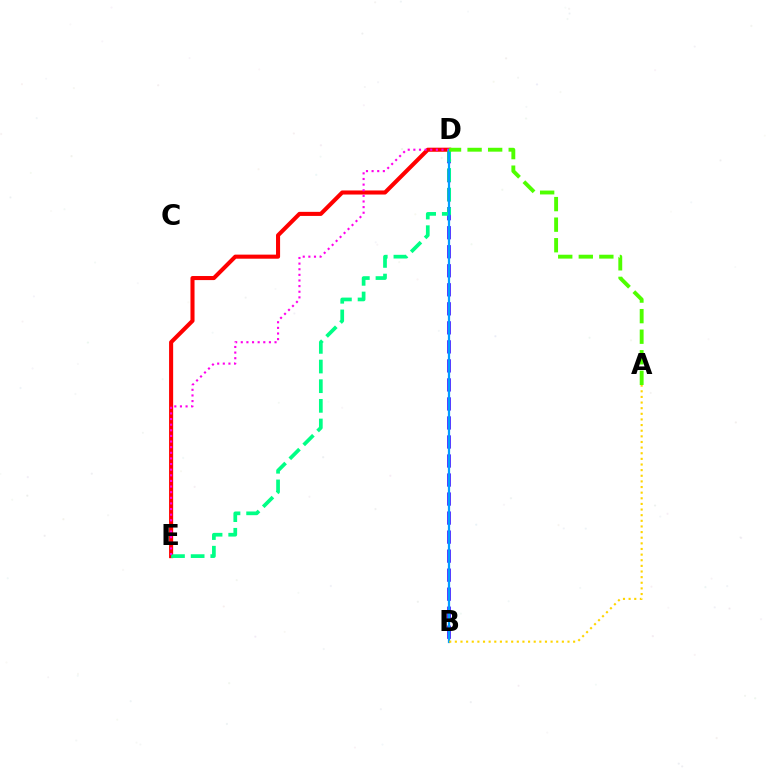{('B', 'D'): [{'color': '#3700ff', 'line_style': 'dashed', 'thickness': 2.58}, {'color': '#009eff', 'line_style': 'solid', 'thickness': 1.61}], ('D', 'E'): [{'color': '#ff0000', 'line_style': 'solid', 'thickness': 2.93}, {'color': '#00ff86', 'line_style': 'dashed', 'thickness': 2.67}, {'color': '#ff00ed', 'line_style': 'dotted', 'thickness': 1.53}], ('A', 'B'): [{'color': '#ffd500', 'line_style': 'dotted', 'thickness': 1.53}], ('A', 'D'): [{'color': '#4fff00', 'line_style': 'dashed', 'thickness': 2.79}]}